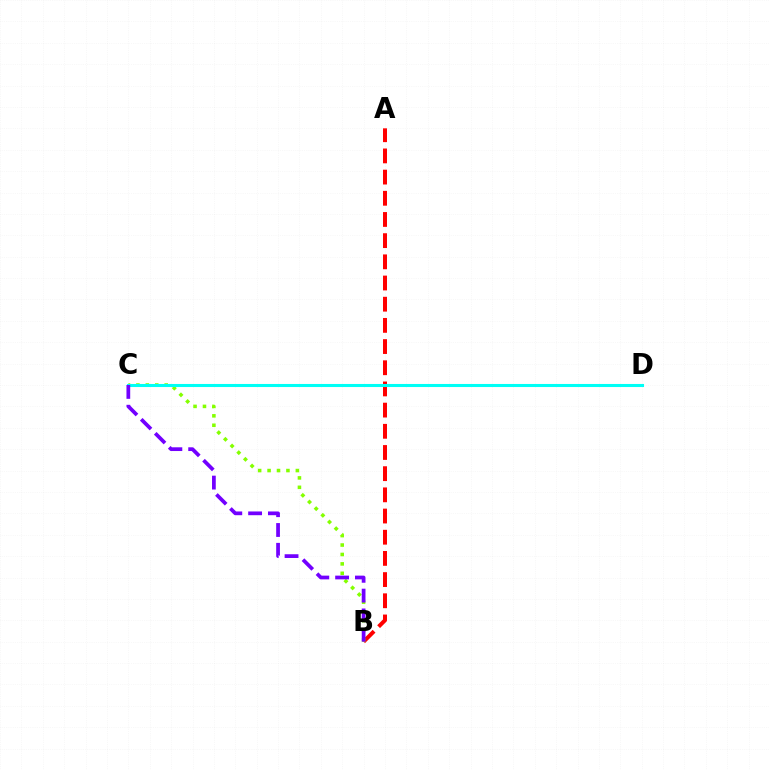{('A', 'B'): [{'color': '#ff0000', 'line_style': 'dashed', 'thickness': 2.88}], ('B', 'C'): [{'color': '#84ff00', 'line_style': 'dotted', 'thickness': 2.56}, {'color': '#7200ff', 'line_style': 'dashed', 'thickness': 2.69}], ('C', 'D'): [{'color': '#00fff6', 'line_style': 'solid', 'thickness': 2.21}]}